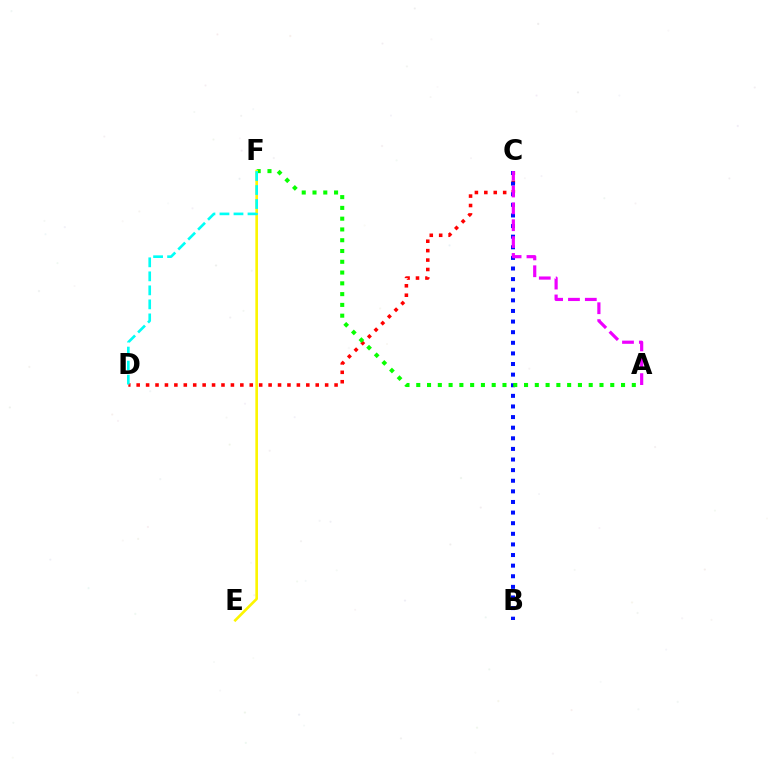{('C', 'D'): [{'color': '#ff0000', 'line_style': 'dotted', 'thickness': 2.56}], ('B', 'C'): [{'color': '#0010ff', 'line_style': 'dotted', 'thickness': 2.88}], ('A', 'F'): [{'color': '#08ff00', 'line_style': 'dotted', 'thickness': 2.93}], ('E', 'F'): [{'color': '#fcf500', 'line_style': 'solid', 'thickness': 1.9}], ('D', 'F'): [{'color': '#00fff6', 'line_style': 'dashed', 'thickness': 1.9}], ('A', 'C'): [{'color': '#ee00ff', 'line_style': 'dashed', 'thickness': 2.29}]}